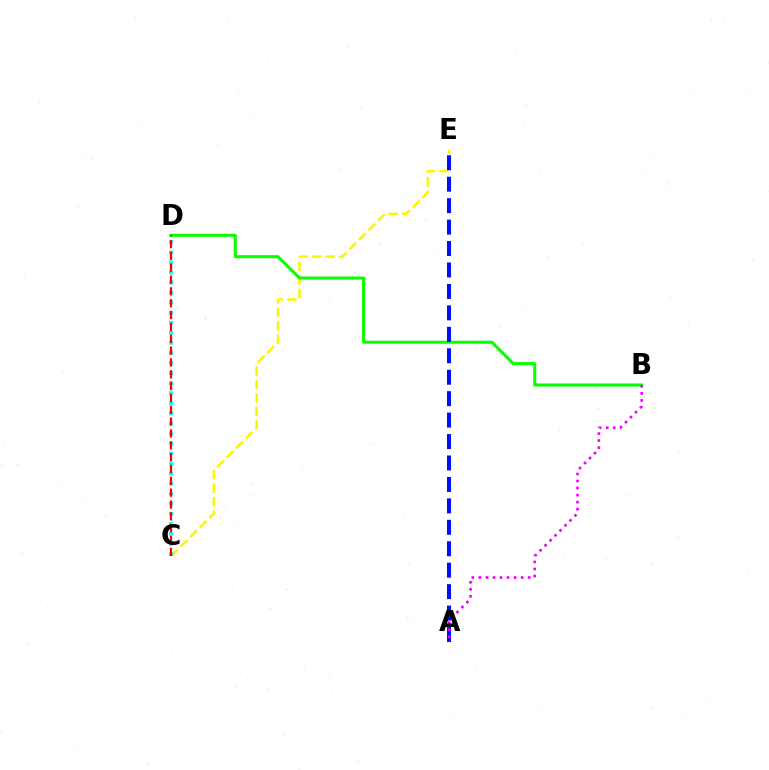{('C', 'E'): [{'color': '#fcf500', 'line_style': 'dashed', 'thickness': 1.83}], ('B', 'D'): [{'color': '#08ff00', 'line_style': 'solid', 'thickness': 2.19}], ('C', 'D'): [{'color': '#00fff6', 'line_style': 'dotted', 'thickness': 2.73}, {'color': '#ff0000', 'line_style': 'dashed', 'thickness': 1.61}], ('A', 'E'): [{'color': '#0010ff', 'line_style': 'dashed', 'thickness': 2.91}], ('A', 'B'): [{'color': '#ee00ff', 'line_style': 'dotted', 'thickness': 1.91}]}